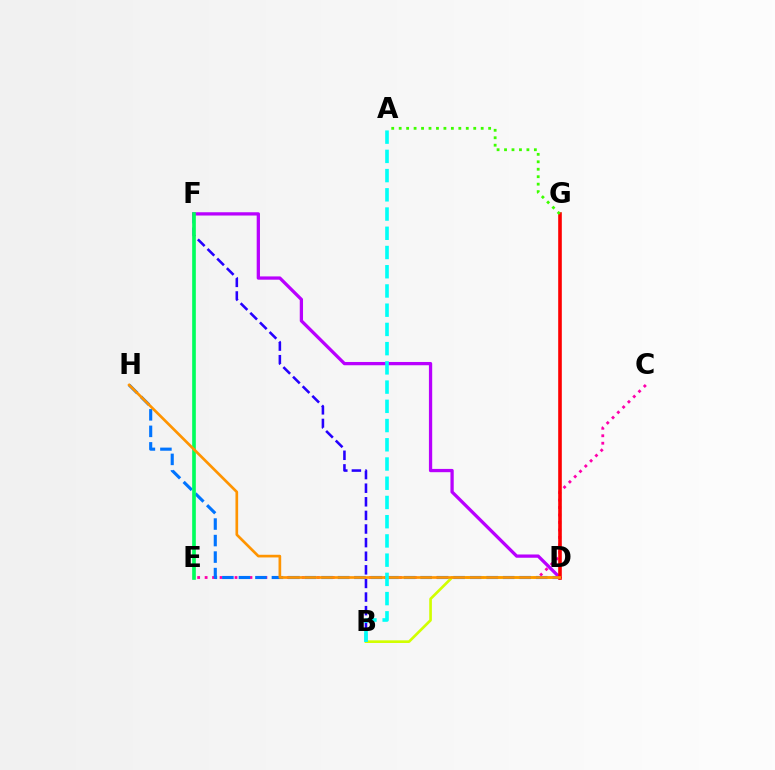{('C', 'E'): [{'color': '#ff00ac', 'line_style': 'dotted', 'thickness': 2.03}], ('B', 'D'): [{'color': '#d1ff00', 'line_style': 'solid', 'thickness': 1.91}], ('B', 'F'): [{'color': '#2500ff', 'line_style': 'dashed', 'thickness': 1.85}], ('D', 'H'): [{'color': '#0074ff', 'line_style': 'dashed', 'thickness': 2.24}, {'color': '#ff9400', 'line_style': 'solid', 'thickness': 1.93}], ('D', 'F'): [{'color': '#b900ff', 'line_style': 'solid', 'thickness': 2.36}], ('E', 'F'): [{'color': '#00ff5c', 'line_style': 'solid', 'thickness': 2.63}], ('D', 'G'): [{'color': '#ff0000', 'line_style': 'solid', 'thickness': 2.6}], ('A', 'G'): [{'color': '#3dff00', 'line_style': 'dotted', 'thickness': 2.03}], ('A', 'B'): [{'color': '#00fff6', 'line_style': 'dashed', 'thickness': 2.61}]}